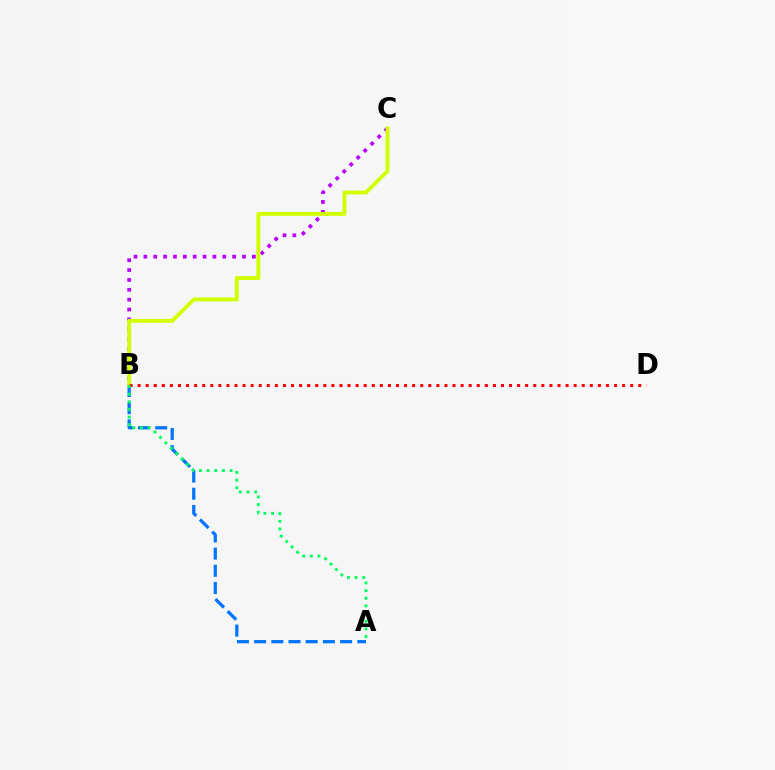{('A', 'B'): [{'color': '#0074ff', 'line_style': 'dashed', 'thickness': 2.34}, {'color': '#00ff5c', 'line_style': 'dotted', 'thickness': 2.08}], ('B', 'C'): [{'color': '#b900ff', 'line_style': 'dotted', 'thickness': 2.68}, {'color': '#d1ff00', 'line_style': 'solid', 'thickness': 2.79}], ('B', 'D'): [{'color': '#ff0000', 'line_style': 'dotted', 'thickness': 2.19}]}